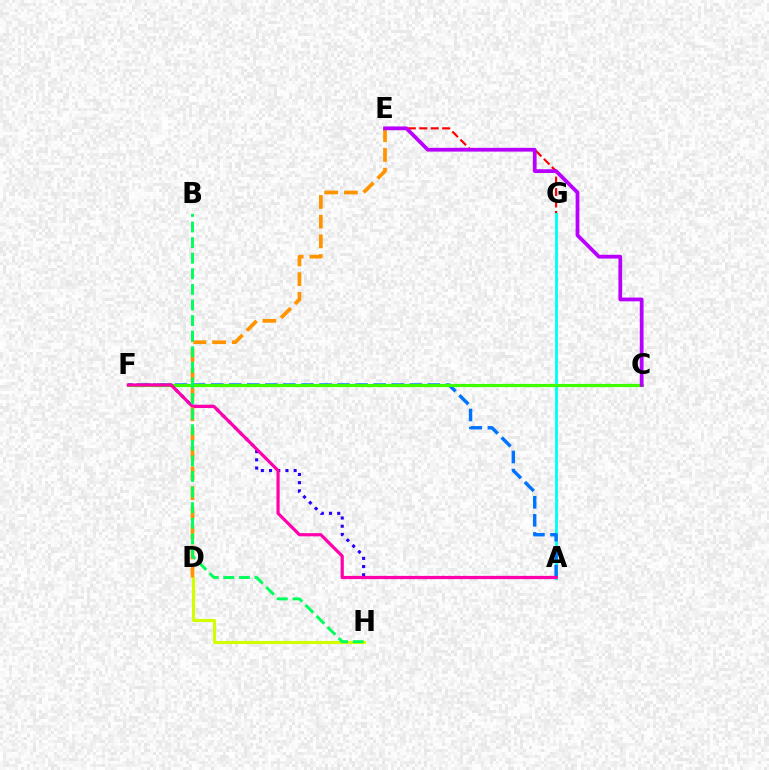{('E', 'G'): [{'color': '#ff0000', 'line_style': 'dashed', 'thickness': 1.55}], ('A', 'G'): [{'color': '#00fff6', 'line_style': 'solid', 'thickness': 2.07}], ('A', 'F'): [{'color': '#2500ff', 'line_style': 'dotted', 'thickness': 2.23}, {'color': '#0074ff', 'line_style': 'dashed', 'thickness': 2.45}, {'color': '#ff00ac', 'line_style': 'solid', 'thickness': 2.3}], ('D', 'H'): [{'color': '#d1ff00', 'line_style': 'solid', 'thickness': 2.22}], ('C', 'F'): [{'color': '#3dff00', 'line_style': 'solid', 'thickness': 2.28}], ('D', 'E'): [{'color': '#ff9400', 'line_style': 'dashed', 'thickness': 2.68}], ('B', 'H'): [{'color': '#00ff5c', 'line_style': 'dashed', 'thickness': 2.12}], ('C', 'E'): [{'color': '#b900ff', 'line_style': 'solid', 'thickness': 2.71}]}